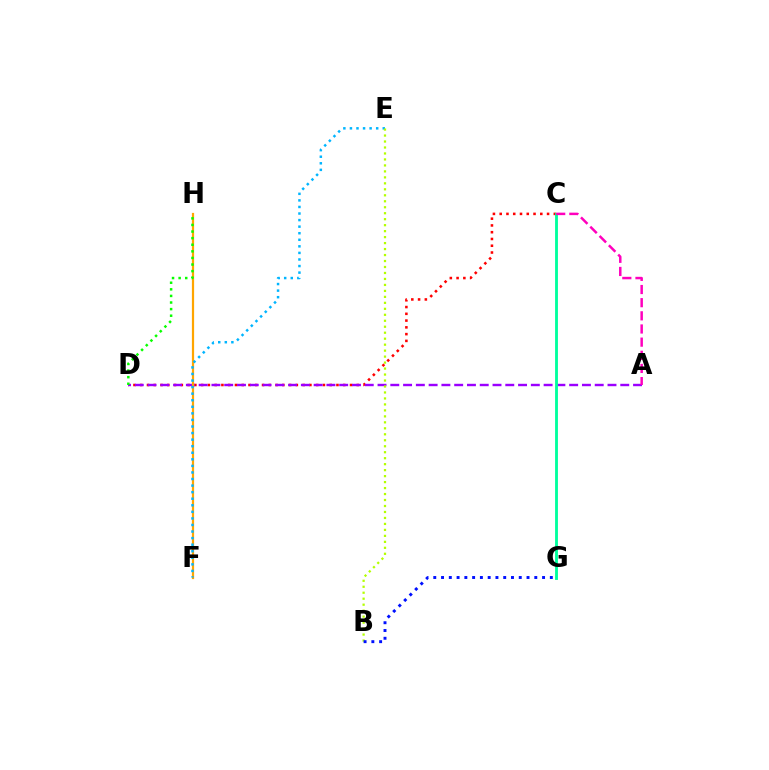{('C', 'D'): [{'color': '#ff0000', 'line_style': 'dotted', 'thickness': 1.84}], ('A', 'D'): [{'color': '#9b00ff', 'line_style': 'dashed', 'thickness': 1.74}], ('F', 'H'): [{'color': '#ffa500', 'line_style': 'solid', 'thickness': 1.6}], ('E', 'F'): [{'color': '#00b5ff', 'line_style': 'dotted', 'thickness': 1.78}], ('B', 'E'): [{'color': '#b3ff00', 'line_style': 'dotted', 'thickness': 1.62}], ('C', 'G'): [{'color': '#00ff9d', 'line_style': 'solid', 'thickness': 2.05}], ('D', 'H'): [{'color': '#08ff00', 'line_style': 'dotted', 'thickness': 1.79}], ('A', 'C'): [{'color': '#ff00bd', 'line_style': 'dashed', 'thickness': 1.79}], ('B', 'G'): [{'color': '#0010ff', 'line_style': 'dotted', 'thickness': 2.11}]}